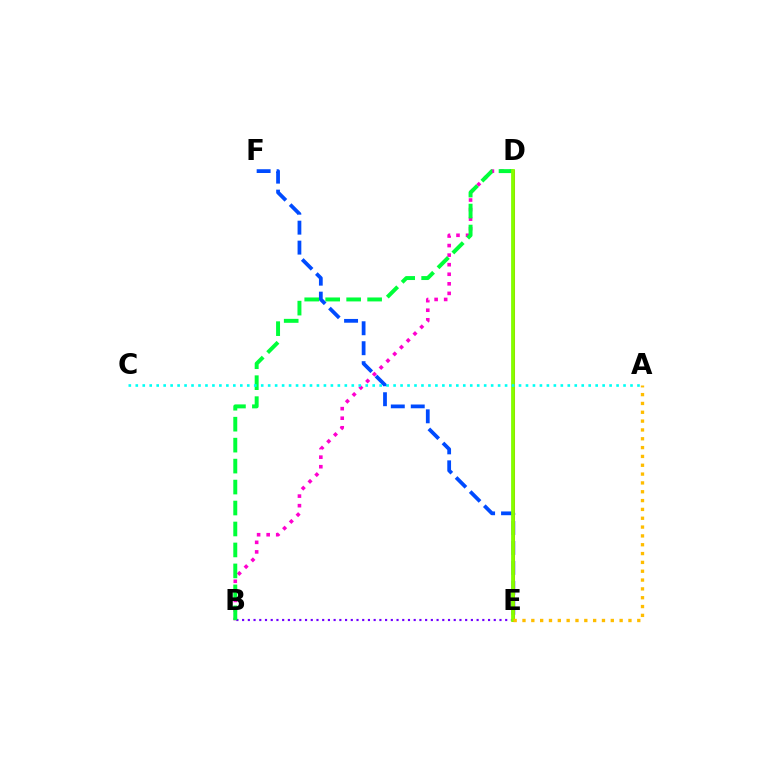{('B', 'D'): [{'color': '#ff00cf', 'line_style': 'dotted', 'thickness': 2.6}, {'color': '#00ff39', 'line_style': 'dashed', 'thickness': 2.85}], ('B', 'E'): [{'color': '#7200ff', 'line_style': 'dotted', 'thickness': 1.55}], ('E', 'F'): [{'color': '#004bff', 'line_style': 'dashed', 'thickness': 2.71}], ('D', 'E'): [{'color': '#ff0000', 'line_style': 'solid', 'thickness': 2.18}, {'color': '#84ff00', 'line_style': 'solid', 'thickness': 2.73}], ('A', 'C'): [{'color': '#00fff6', 'line_style': 'dotted', 'thickness': 1.89}], ('A', 'E'): [{'color': '#ffbd00', 'line_style': 'dotted', 'thickness': 2.4}]}